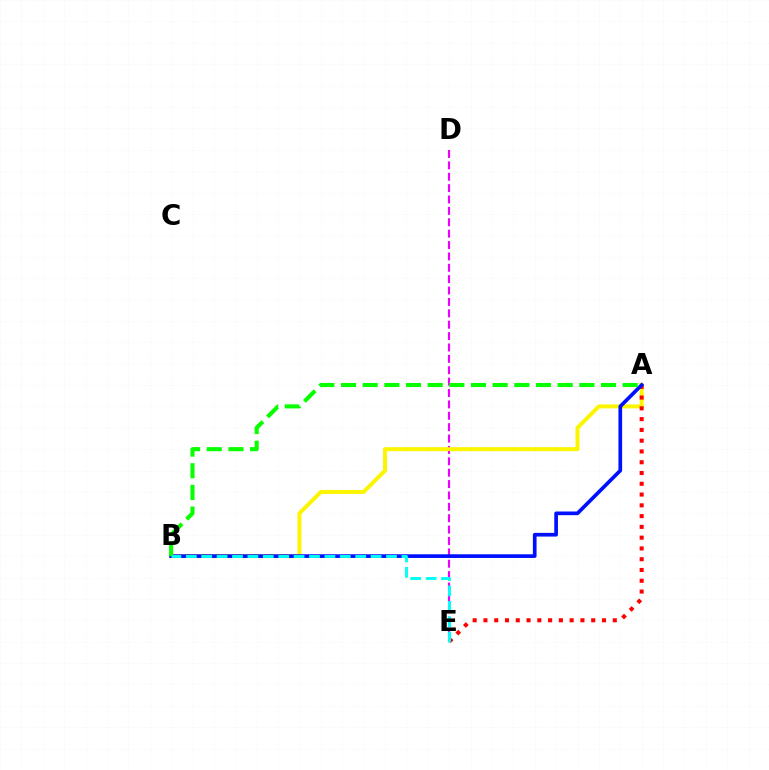{('D', 'E'): [{'color': '#ee00ff', 'line_style': 'dashed', 'thickness': 1.55}], ('A', 'B'): [{'color': '#fcf500', 'line_style': 'solid', 'thickness': 2.86}, {'color': '#0010ff', 'line_style': 'solid', 'thickness': 2.65}, {'color': '#08ff00', 'line_style': 'dashed', 'thickness': 2.94}], ('A', 'E'): [{'color': '#ff0000', 'line_style': 'dotted', 'thickness': 2.93}], ('B', 'E'): [{'color': '#00fff6', 'line_style': 'dashed', 'thickness': 2.09}]}